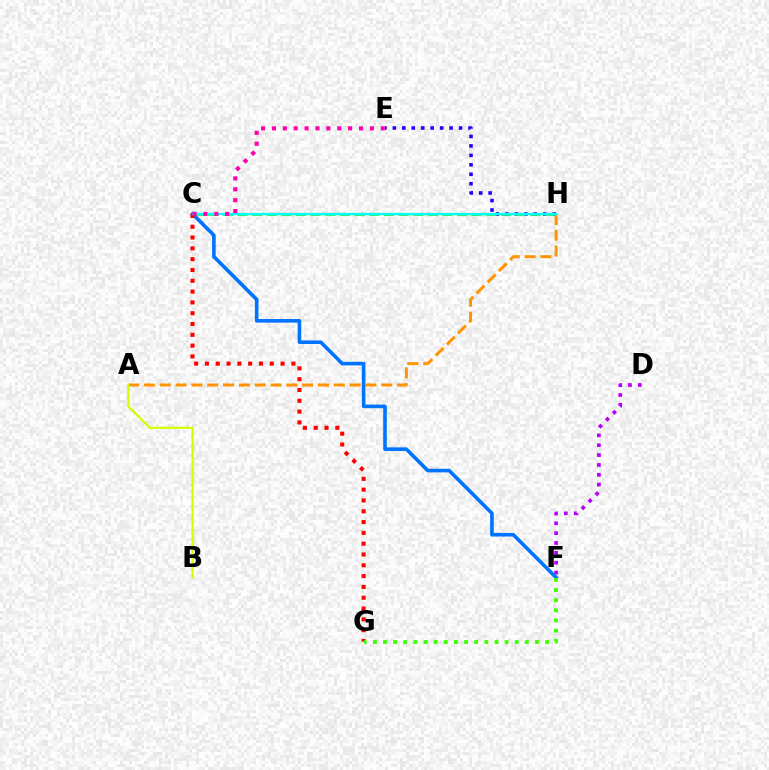{('D', 'F'): [{'color': '#b900ff', 'line_style': 'dotted', 'thickness': 2.68}], ('E', 'H'): [{'color': '#2500ff', 'line_style': 'dotted', 'thickness': 2.57}], ('C', 'F'): [{'color': '#0074ff', 'line_style': 'solid', 'thickness': 2.59}], ('C', 'G'): [{'color': '#ff0000', 'line_style': 'dotted', 'thickness': 2.94}], ('A', 'H'): [{'color': '#ff9400', 'line_style': 'dashed', 'thickness': 2.15}], ('C', 'H'): [{'color': '#00ff5c', 'line_style': 'dashed', 'thickness': 1.99}, {'color': '#00fff6', 'line_style': 'solid', 'thickness': 1.65}], ('C', 'E'): [{'color': '#ff00ac', 'line_style': 'dotted', 'thickness': 2.96}], ('A', 'B'): [{'color': '#d1ff00', 'line_style': 'solid', 'thickness': 1.57}], ('F', 'G'): [{'color': '#3dff00', 'line_style': 'dotted', 'thickness': 2.75}]}